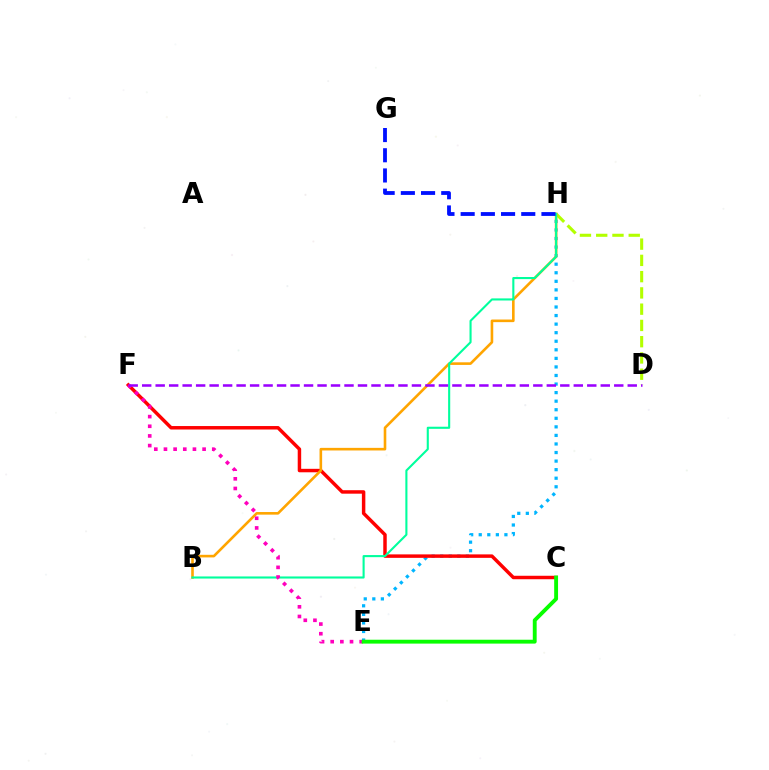{('E', 'H'): [{'color': '#00b5ff', 'line_style': 'dotted', 'thickness': 2.33}], ('D', 'H'): [{'color': '#b3ff00', 'line_style': 'dashed', 'thickness': 2.21}], ('C', 'F'): [{'color': '#ff0000', 'line_style': 'solid', 'thickness': 2.5}], ('B', 'H'): [{'color': '#ffa500', 'line_style': 'solid', 'thickness': 1.88}, {'color': '#00ff9d', 'line_style': 'solid', 'thickness': 1.51}], ('E', 'F'): [{'color': '#ff00bd', 'line_style': 'dotted', 'thickness': 2.62}], ('D', 'F'): [{'color': '#9b00ff', 'line_style': 'dashed', 'thickness': 1.83}], ('C', 'E'): [{'color': '#08ff00', 'line_style': 'solid', 'thickness': 2.79}], ('G', 'H'): [{'color': '#0010ff', 'line_style': 'dashed', 'thickness': 2.74}]}